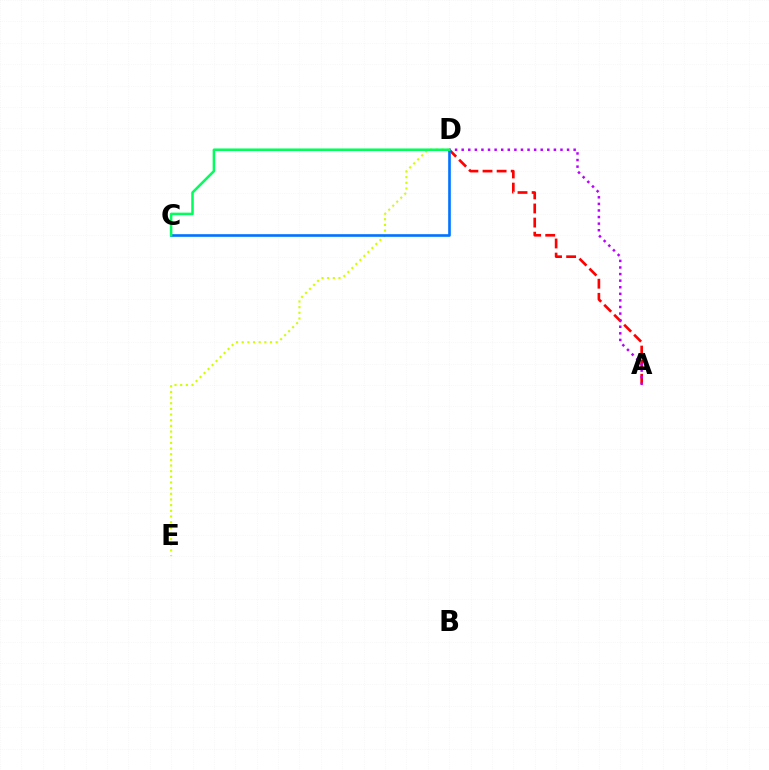{('A', 'D'): [{'color': '#ff0000', 'line_style': 'dashed', 'thickness': 1.92}, {'color': '#b900ff', 'line_style': 'dotted', 'thickness': 1.79}], ('D', 'E'): [{'color': '#d1ff00', 'line_style': 'dotted', 'thickness': 1.54}], ('C', 'D'): [{'color': '#0074ff', 'line_style': 'solid', 'thickness': 1.9}, {'color': '#00ff5c', 'line_style': 'solid', 'thickness': 1.82}]}